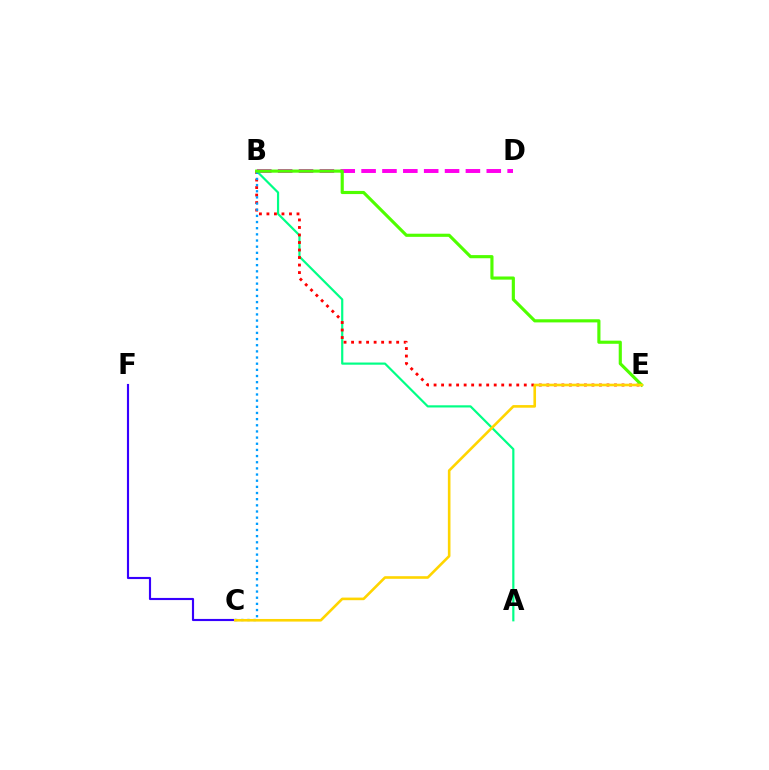{('B', 'D'): [{'color': '#ff00ed', 'line_style': 'dashed', 'thickness': 2.83}], ('C', 'F'): [{'color': '#3700ff', 'line_style': 'solid', 'thickness': 1.54}], ('A', 'B'): [{'color': '#00ff86', 'line_style': 'solid', 'thickness': 1.57}], ('B', 'E'): [{'color': '#ff0000', 'line_style': 'dotted', 'thickness': 2.04}, {'color': '#4fff00', 'line_style': 'solid', 'thickness': 2.26}], ('B', 'C'): [{'color': '#009eff', 'line_style': 'dotted', 'thickness': 1.67}], ('C', 'E'): [{'color': '#ffd500', 'line_style': 'solid', 'thickness': 1.88}]}